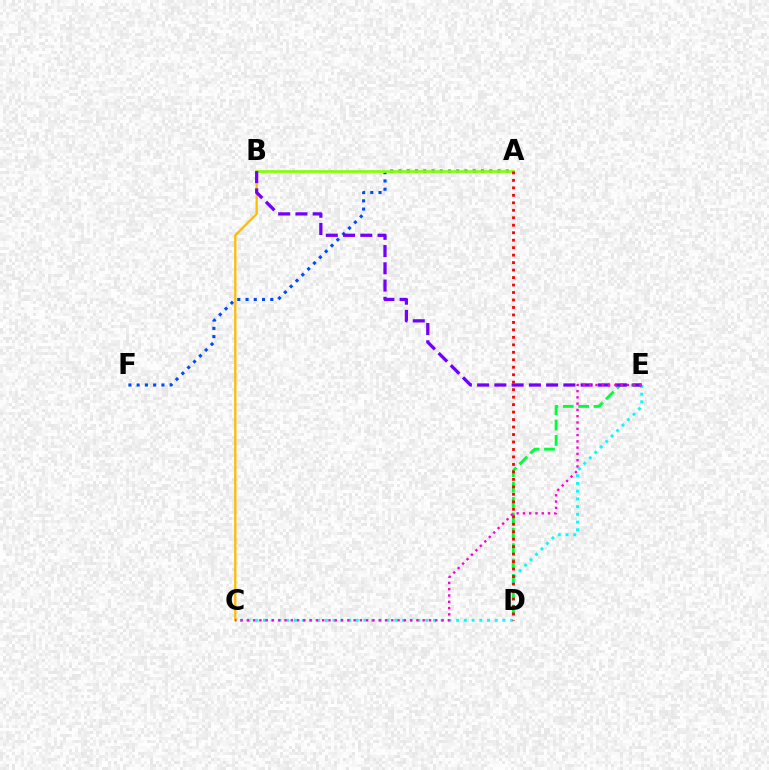{('A', 'F'): [{'color': '#004bff', 'line_style': 'dotted', 'thickness': 2.24}], ('D', 'E'): [{'color': '#00ff39', 'line_style': 'dashed', 'thickness': 2.09}], ('C', 'E'): [{'color': '#00fff6', 'line_style': 'dotted', 'thickness': 2.1}, {'color': '#ff00cf', 'line_style': 'dotted', 'thickness': 1.71}], ('B', 'C'): [{'color': '#ffbd00', 'line_style': 'solid', 'thickness': 1.65}], ('A', 'B'): [{'color': '#84ff00', 'line_style': 'solid', 'thickness': 1.91}], ('B', 'E'): [{'color': '#7200ff', 'line_style': 'dashed', 'thickness': 2.34}], ('A', 'D'): [{'color': '#ff0000', 'line_style': 'dotted', 'thickness': 2.03}]}